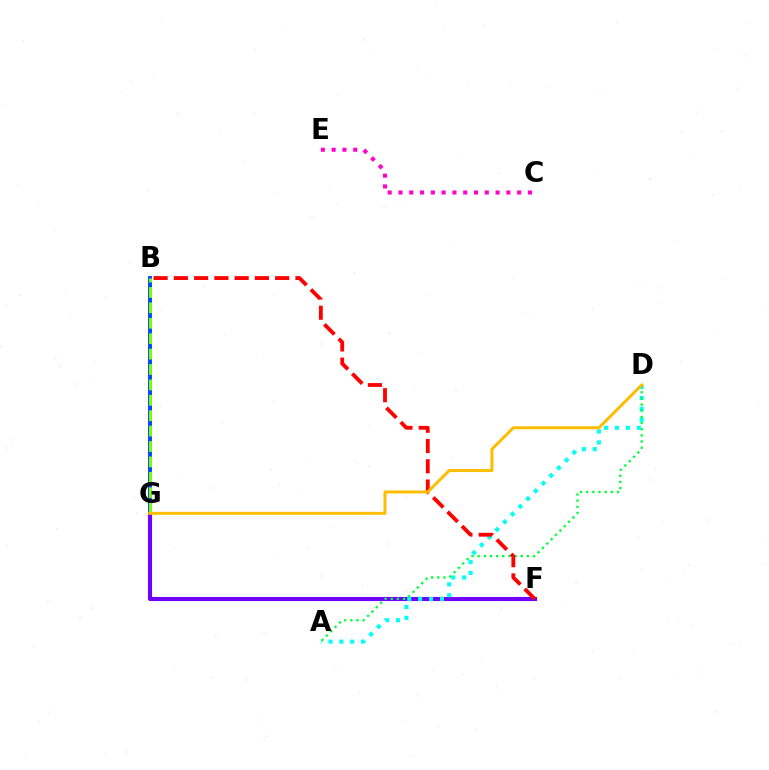{('F', 'G'): [{'color': '#7200ff', 'line_style': 'solid', 'thickness': 2.96}], ('A', 'D'): [{'color': '#00fff6', 'line_style': 'dotted', 'thickness': 2.96}, {'color': '#00ff39', 'line_style': 'dotted', 'thickness': 1.67}], ('B', 'G'): [{'color': '#004bff', 'line_style': 'solid', 'thickness': 2.82}, {'color': '#84ff00', 'line_style': 'dashed', 'thickness': 2.09}], ('B', 'F'): [{'color': '#ff0000', 'line_style': 'dashed', 'thickness': 2.75}], ('C', 'E'): [{'color': '#ff00cf', 'line_style': 'dotted', 'thickness': 2.93}], ('D', 'G'): [{'color': '#ffbd00', 'line_style': 'solid', 'thickness': 2.15}]}